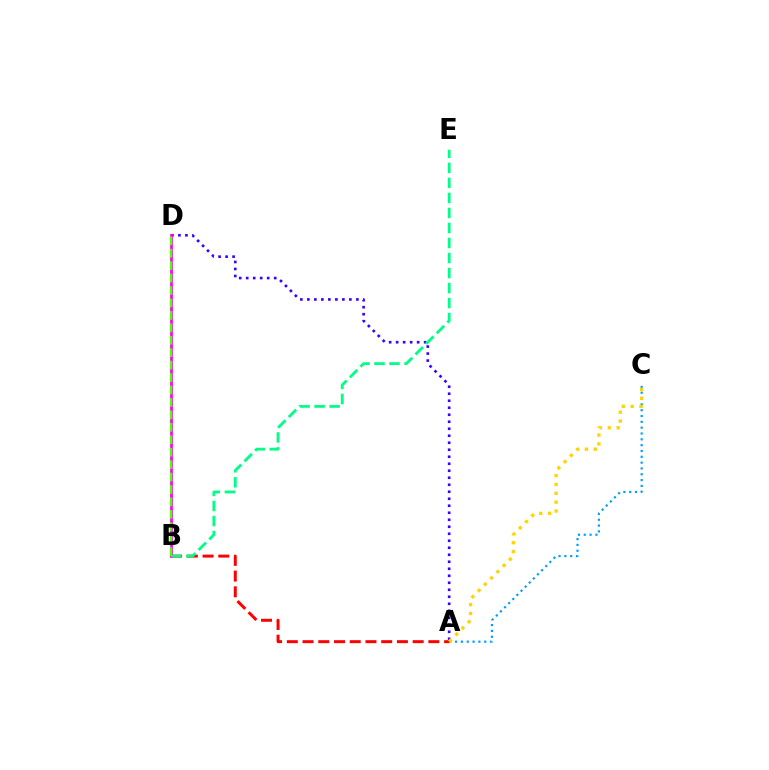{('A', 'D'): [{'color': '#3700ff', 'line_style': 'dotted', 'thickness': 1.9}], ('B', 'D'): [{'color': '#ff00ed', 'line_style': 'solid', 'thickness': 1.96}, {'color': '#4fff00', 'line_style': 'dashed', 'thickness': 1.69}], ('A', 'B'): [{'color': '#ff0000', 'line_style': 'dashed', 'thickness': 2.14}], ('B', 'E'): [{'color': '#00ff86', 'line_style': 'dashed', 'thickness': 2.04}], ('A', 'C'): [{'color': '#009eff', 'line_style': 'dotted', 'thickness': 1.58}, {'color': '#ffd500', 'line_style': 'dotted', 'thickness': 2.4}]}